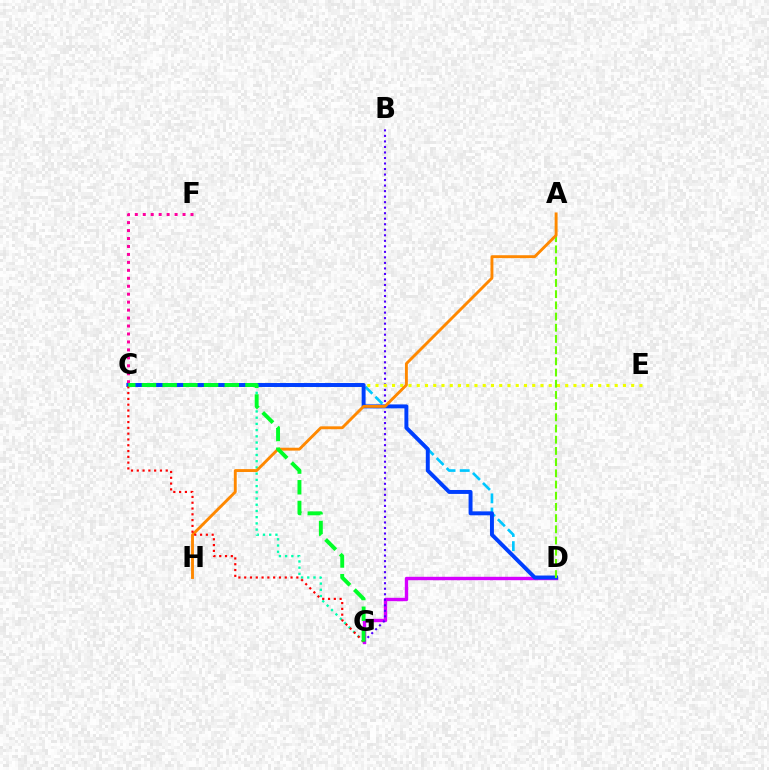{('D', 'G'): [{'color': '#d600ff', 'line_style': 'solid', 'thickness': 2.44}], ('B', 'G'): [{'color': '#4f00ff', 'line_style': 'dotted', 'thickness': 1.5}], ('C', 'F'): [{'color': '#ff00a0', 'line_style': 'dotted', 'thickness': 2.16}], ('C', 'E'): [{'color': '#eeff00', 'line_style': 'dotted', 'thickness': 2.24}], ('C', 'G'): [{'color': '#00ffaf', 'line_style': 'dotted', 'thickness': 1.69}, {'color': '#ff0000', 'line_style': 'dotted', 'thickness': 1.57}, {'color': '#00ff27', 'line_style': 'dashed', 'thickness': 2.81}], ('C', 'D'): [{'color': '#00c7ff', 'line_style': 'dashed', 'thickness': 1.92}, {'color': '#003fff', 'line_style': 'solid', 'thickness': 2.84}], ('A', 'D'): [{'color': '#66ff00', 'line_style': 'dashed', 'thickness': 1.52}], ('A', 'H'): [{'color': '#ff8800', 'line_style': 'solid', 'thickness': 2.08}]}